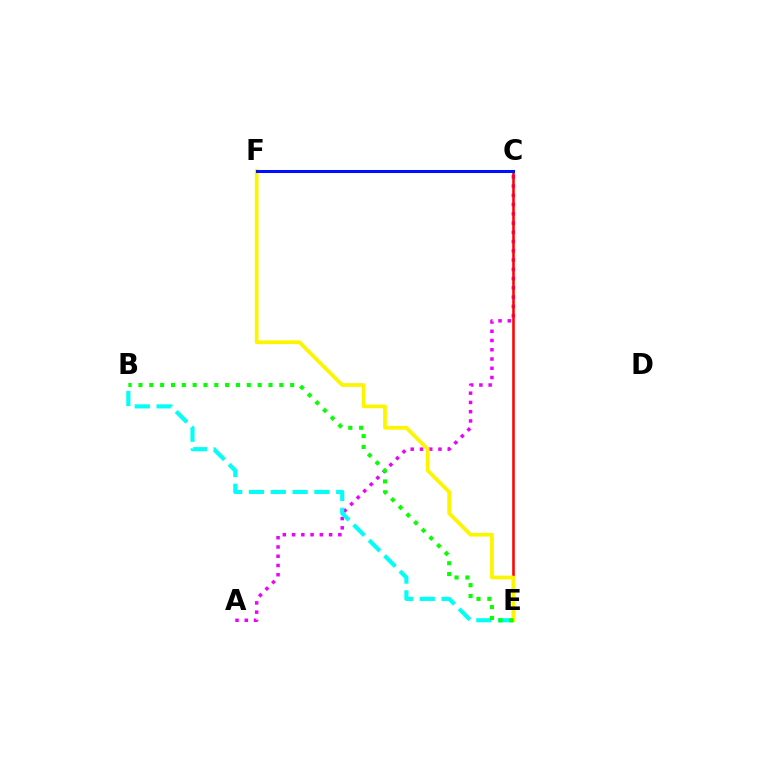{('A', 'C'): [{'color': '#ee00ff', 'line_style': 'dotted', 'thickness': 2.51}], ('C', 'E'): [{'color': '#ff0000', 'line_style': 'solid', 'thickness': 1.85}], ('B', 'E'): [{'color': '#00fff6', 'line_style': 'dashed', 'thickness': 2.97}, {'color': '#08ff00', 'line_style': 'dotted', 'thickness': 2.94}], ('E', 'F'): [{'color': '#fcf500', 'line_style': 'solid', 'thickness': 2.7}], ('C', 'F'): [{'color': '#0010ff', 'line_style': 'solid', 'thickness': 2.18}]}